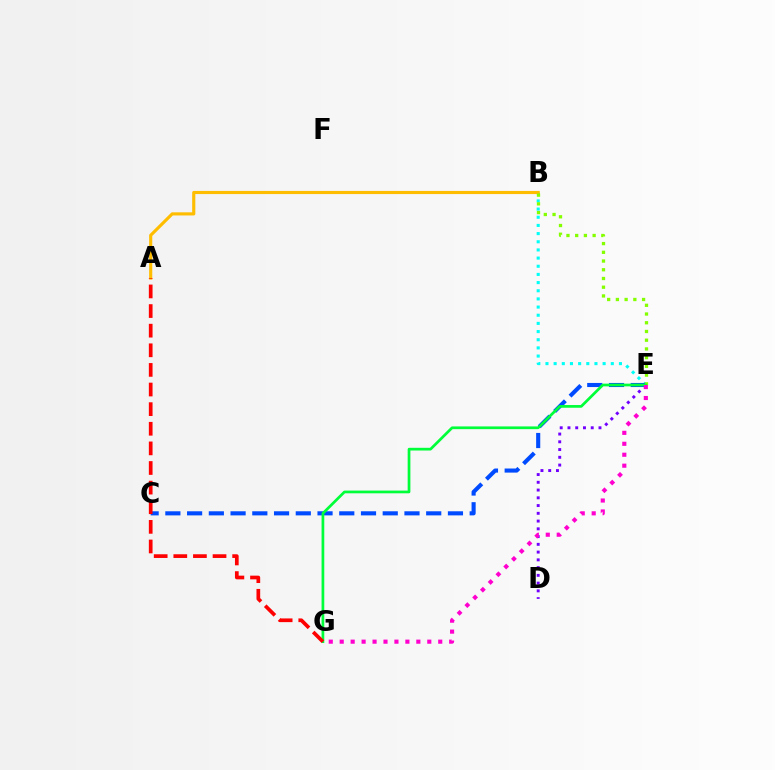{('D', 'E'): [{'color': '#7200ff', 'line_style': 'dotted', 'thickness': 2.11}], ('B', 'E'): [{'color': '#00fff6', 'line_style': 'dotted', 'thickness': 2.22}, {'color': '#84ff00', 'line_style': 'dotted', 'thickness': 2.37}], ('A', 'B'): [{'color': '#ffbd00', 'line_style': 'solid', 'thickness': 2.26}], ('C', 'E'): [{'color': '#004bff', 'line_style': 'dashed', 'thickness': 2.95}], ('E', 'G'): [{'color': '#00ff39', 'line_style': 'solid', 'thickness': 1.96}, {'color': '#ff00cf', 'line_style': 'dotted', 'thickness': 2.97}], ('A', 'G'): [{'color': '#ff0000', 'line_style': 'dashed', 'thickness': 2.67}]}